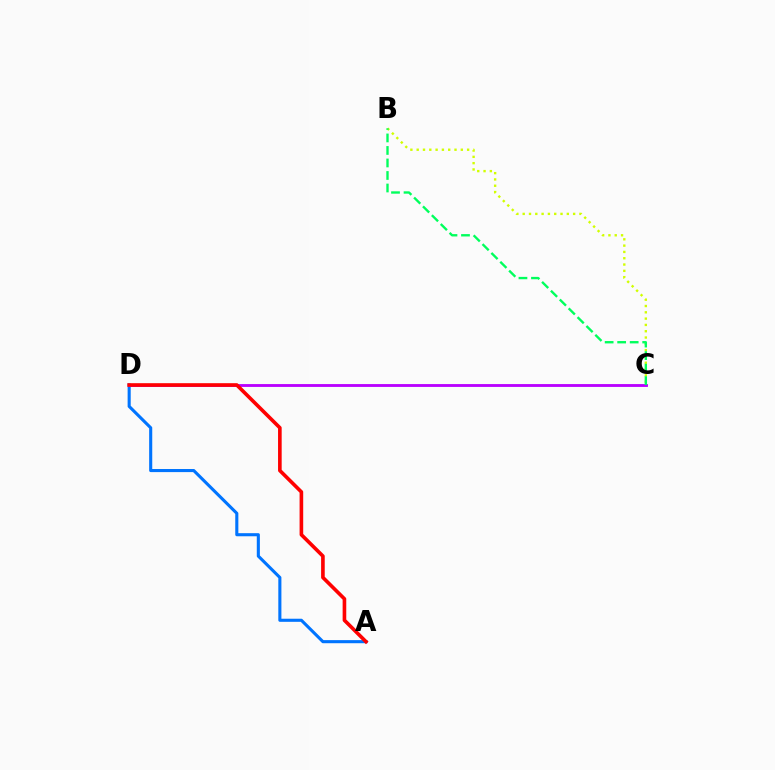{('B', 'C'): [{'color': '#d1ff00', 'line_style': 'dotted', 'thickness': 1.71}, {'color': '#00ff5c', 'line_style': 'dashed', 'thickness': 1.7}], ('A', 'D'): [{'color': '#0074ff', 'line_style': 'solid', 'thickness': 2.23}, {'color': '#ff0000', 'line_style': 'solid', 'thickness': 2.61}], ('C', 'D'): [{'color': '#b900ff', 'line_style': 'solid', 'thickness': 2.05}]}